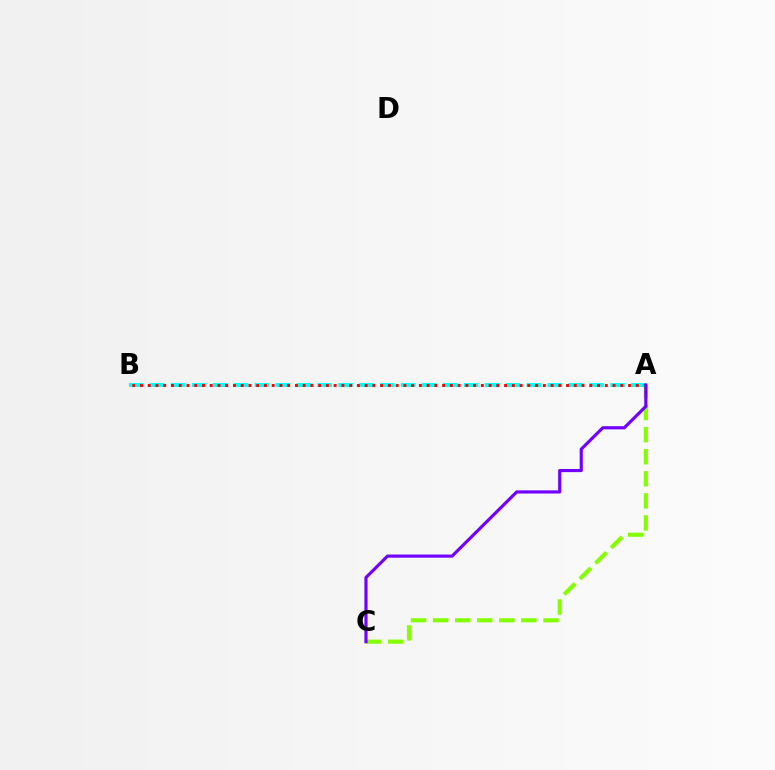{('A', 'B'): [{'color': '#00fff6', 'line_style': 'dashed', 'thickness': 2.84}, {'color': '#ff0000', 'line_style': 'dotted', 'thickness': 2.1}], ('A', 'C'): [{'color': '#84ff00', 'line_style': 'dashed', 'thickness': 3.0}, {'color': '#7200ff', 'line_style': 'solid', 'thickness': 2.27}]}